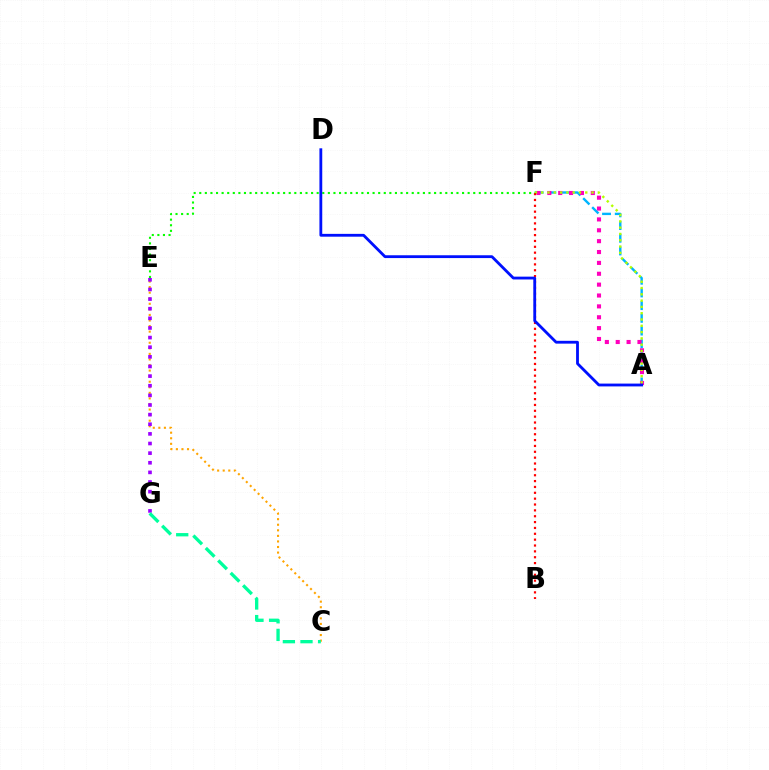{('A', 'F'): [{'color': '#00b5ff', 'line_style': 'dashed', 'thickness': 1.73}, {'color': '#ff00bd', 'line_style': 'dotted', 'thickness': 2.95}, {'color': '#b3ff00', 'line_style': 'dotted', 'thickness': 1.71}], ('B', 'F'): [{'color': '#ff0000', 'line_style': 'dotted', 'thickness': 1.59}], ('C', 'E'): [{'color': '#ffa500', 'line_style': 'dotted', 'thickness': 1.51}], ('E', 'G'): [{'color': '#9b00ff', 'line_style': 'dotted', 'thickness': 2.62}], ('E', 'F'): [{'color': '#08ff00', 'line_style': 'dotted', 'thickness': 1.52}], ('C', 'G'): [{'color': '#00ff9d', 'line_style': 'dashed', 'thickness': 2.39}], ('A', 'D'): [{'color': '#0010ff', 'line_style': 'solid', 'thickness': 2.03}]}